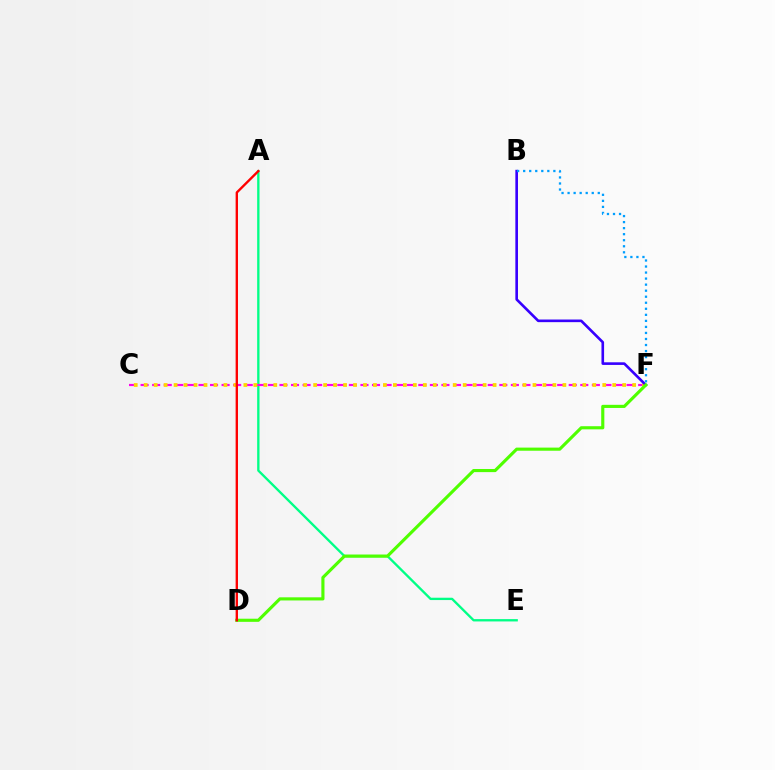{('A', 'E'): [{'color': '#00ff86', 'line_style': 'solid', 'thickness': 1.68}], ('C', 'F'): [{'color': '#ff00ed', 'line_style': 'dashed', 'thickness': 1.57}, {'color': '#ffd500', 'line_style': 'dotted', 'thickness': 2.71}], ('B', 'F'): [{'color': '#3700ff', 'line_style': 'solid', 'thickness': 1.89}, {'color': '#009eff', 'line_style': 'dotted', 'thickness': 1.64}], ('D', 'F'): [{'color': '#4fff00', 'line_style': 'solid', 'thickness': 2.25}], ('A', 'D'): [{'color': '#ff0000', 'line_style': 'solid', 'thickness': 1.7}]}